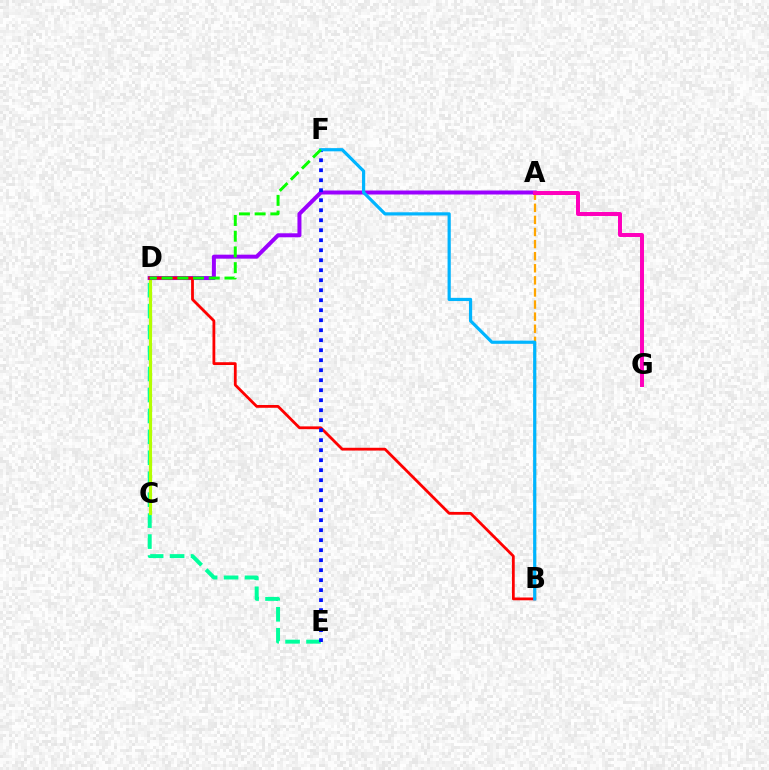{('D', 'E'): [{'color': '#00ff9d', 'line_style': 'dashed', 'thickness': 2.85}], ('C', 'D'): [{'color': '#b3ff00', 'line_style': 'solid', 'thickness': 2.29}], ('A', 'B'): [{'color': '#ffa500', 'line_style': 'dashed', 'thickness': 1.64}], ('A', 'D'): [{'color': '#9b00ff', 'line_style': 'solid', 'thickness': 2.87}], ('A', 'G'): [{'color': '#ff00bd', 'line_style': 'solid', 'thickness': 2.87}], ('B', 'D'): [{'color': '#ff0000', 'line_style': 'solid', 'thickness': 2.01}], ('E', 'F'): [{'color': '#0010ff', 'line_style': 'dotted', 'thickness': 2.72}], ('B', 'F'): [{'color': '#00b5ff', 'line_style': 'solid', 'thickness': 2.3}], ('D', 'F'): [{'color': '#08ff00', 'line_style': 'dashed', 'thickness': 2.14}]}